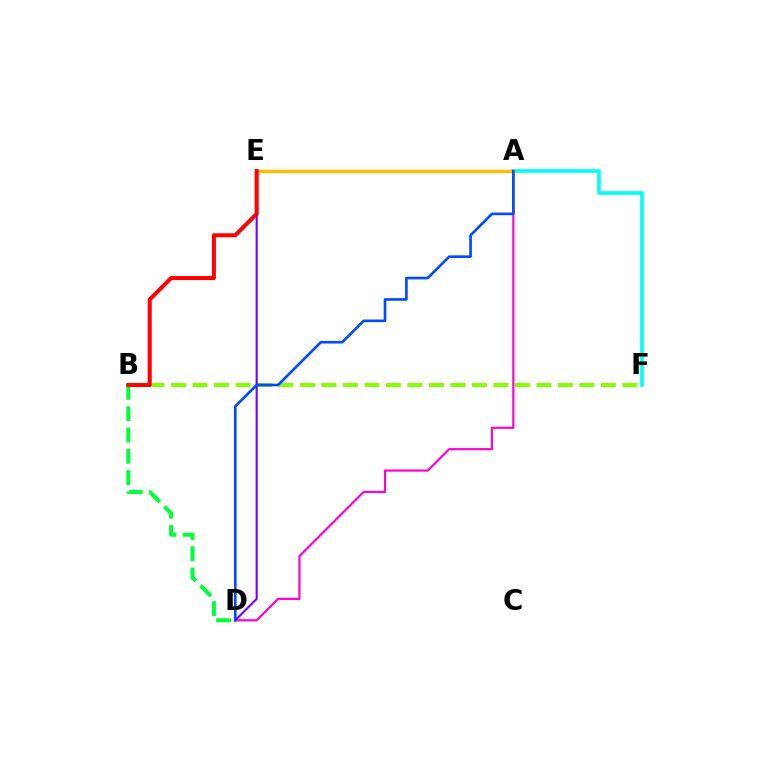{('A', 'D'): [{'color': '#ff00cf', 'line_style': 'solid', 'thickness': 1.57}, {'color': '#004bff', 'line_style': 'solid', 'thickness': 1.9}], ('A', 'F'): [{'color': '#00fff6', 'line_style': 'solid', 'thickness': 2.61}], ('B', 'D'): [{'color': '#00ff39', 'line_style': 'dashed', 'thickness': 2.89}], ('A', 'E'): [{'color': '#ffbd00', 'line_style': 'solid', 'thickness': 2.46}], ('B', 'F'): [{'color': '#84ff00', 'line_style': 'dashed', 'thickness': 2.92}], ('D', 'E'): [{'color': '#7200ff', 'line_style': 'solid', 'thickness': 1.52}], ('B', 'E'): [{'color': '#ff0000', 'line_style': 'solid', 'thickness': 2.91}]}